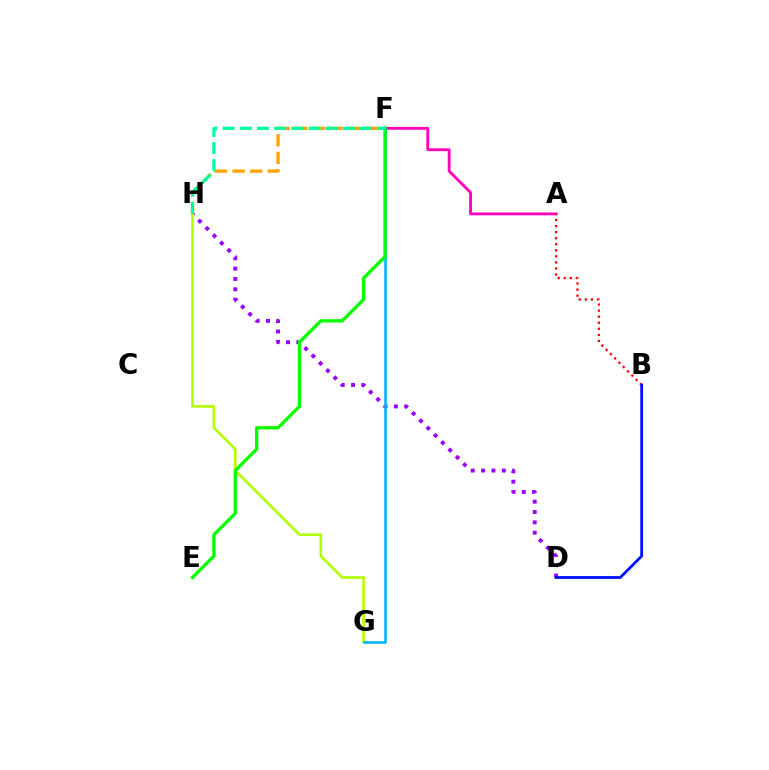{('D', 'H'): [{'color': '#9b00ff', 'line_style': 'dotted', 'thickness': 2.81}], ('A', 'F'): [{'color': '#ff00bd', 'line_style': 'solid', 'thickness': 2.05}], ('G', 'H'): [{'color': '#b3ff00', 'line_style': 'solid', 'thickness': 1.89}], ('A', 'B'): [{'color': '#ff0000', 'line_style': 'dotted', 'thickness': 1.65}], ('F', 'G'): [{'color': '#00b5ff', 'line_style': 'solid', 'thickness': 1.88}], ('F', 'H'): [{'color': '#ffa500', 'line_style': 'dashed', 'thickness': 2.39}, {'color': '#00ff9d', 'line_style': 'dashed', 'thickness': 2.33}], ('E', 'F'): [{'color': '#08ff00', 'line_style': 'solid', 'thickness': 2.38}], ('B', 'D'): [{'color': '#0010ff', 'line_style': 'solid', 'thickness': 2.02}]}